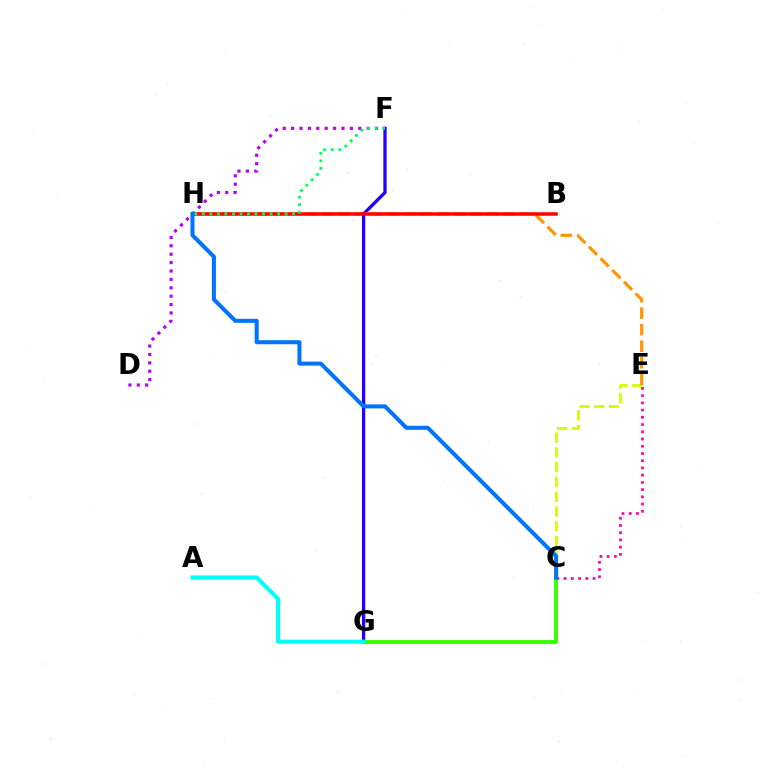{('C', 'G'): [{'color': '#3dff00', 'line_style': 'solid', 'thickness': 2.86}], ('C', 'E'): [{'color': '#d1ff00', 'line_style': 'dashed', 'thickness': 2.01}, {'color': '#ff00ac', 'line_style': 'dotted', 'thickness': 1.96}], ('E', 'H'): [{'color': '#ff9400', 'line_style': 'dashed', 'thickness': 2.24}], ('F', 'G'): [{'color': '#2500ff', 'line_style': 'solid', 'thickness': 2.36}], ('B', 'H'): [{'color': '#ff0000', 'line_style': 'solid', 'thickness': 2.52}], ('D', 'F'): [{'color': '#b900ff', 'line_style': 'dotted', 'thickness': 2.28}], ('F', 'H'): [{'color': '#00ff5c', 'line_style': 'dotted', 'thickness': 2.04}], ('A', 'G'): [{'color': '#00fff6', 'line_style': 'solid', 'thickness': 2.94}], ('C', 'H'): [{'color': '#0074ff', 'line_style': 'solid', 'thickness': 2.9}]}